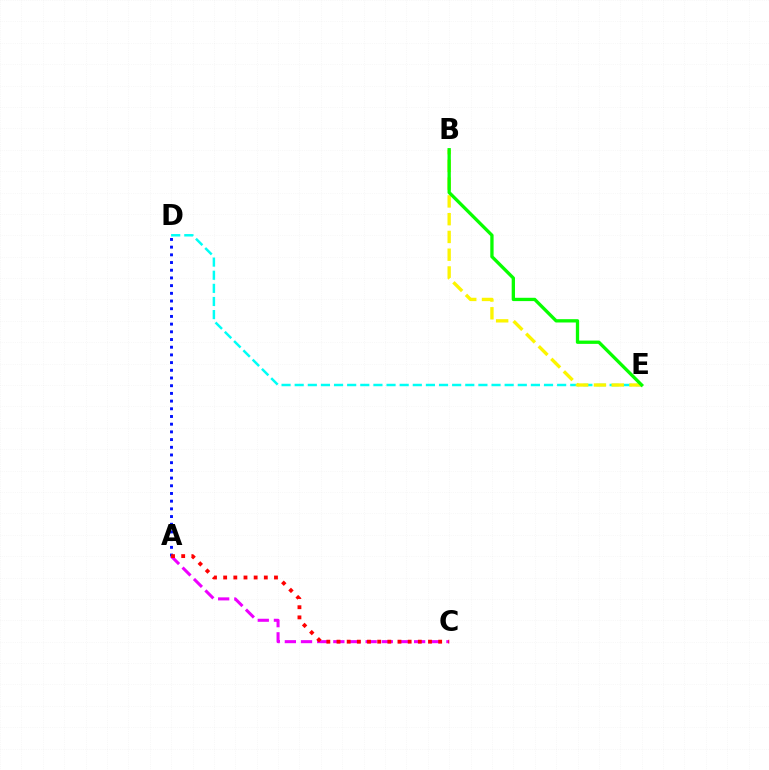{('A', 'C'): [{'color': '#ee00ff', 'line_style': 'dashed', 'thickness': 2.2}, {'color': '#ff0000', 'line_style': 'dotted', 'thickness': 2.76}], ('D', 'E'): [{'color': '#00fff6', 'line_style': 'dashed', 'thickness': 1.78}], ('A', 'D'): [{'color': '#0010ff', 'line_style': 'dotted', 'thickness': 2.09}], ('B', 'E'): [{'color': '#fcf500', 'line_style': 'dashed', 'thickness': 2.41}, {'color': '#08ff00', 'line_style': 'solid', 'thickness': 2.38}]}